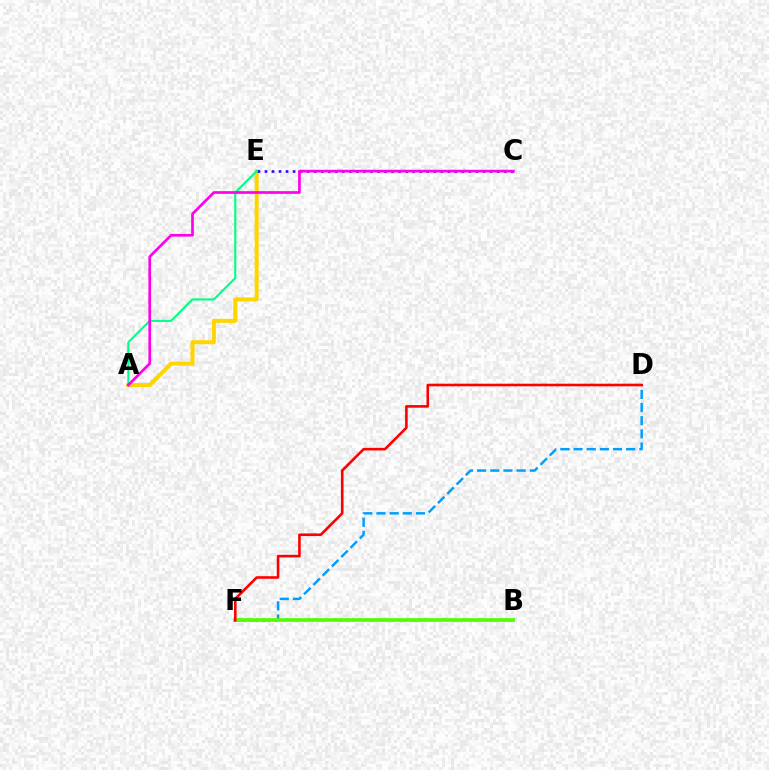{('A', 'E'): [{'color': '#ffd500', 'line_style': 'solid', 'thickness': 2.89}, {'color': '#00ff86', 'line_style': 'solid', 'thickness': 1.54}], ('C', 'E'): [{'color': '#3700ff', 'line_style': 'dotted', 'thickness': 1.91}], ('D', 'F'): [{'color': '#009eff', 'line_style': 'dashed', 'thickness': 1.79}, {'color': '#ff0000', 'line_style': 'solid', 'thickness': 1.88}], ('B', 'F'): [{'color': '#4fff00', 'line_style': 'solid', 'thickness': 2.65}], ('A', 'C'): [{'color': '#ff00ed', 'line_style': 'solid', 'thickness': 1.94}]}